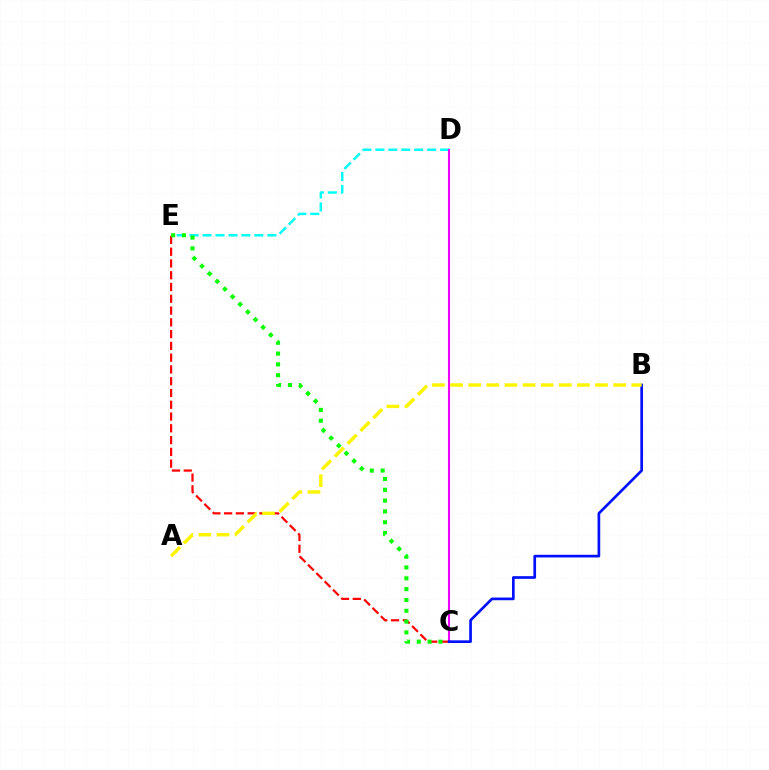{('D', 'E'): [{'color': '#00fff6', 'line_style': 'dashed', 'thickness': 1.76}], ('C', 'E'): [{'color': '#ff0000', 'line_style': 'dashed', 'thickness': 1.6}, {'color': '#08ff00', 'line_style': 'dotted', 'thickness': 2.94}], ('C', 'D'): [{'color': '#ee00ff', 'line_style': 'solid', 'thickness': 1.51}], ('B', 'C'): [{'color': '#0010ff', 'line_style': 'solid', 'thickness': 1.93}], ('A', 'B'): [{'color': '#fcf500', 'line_style': 'dashed', 'thickness': 2.46}]}